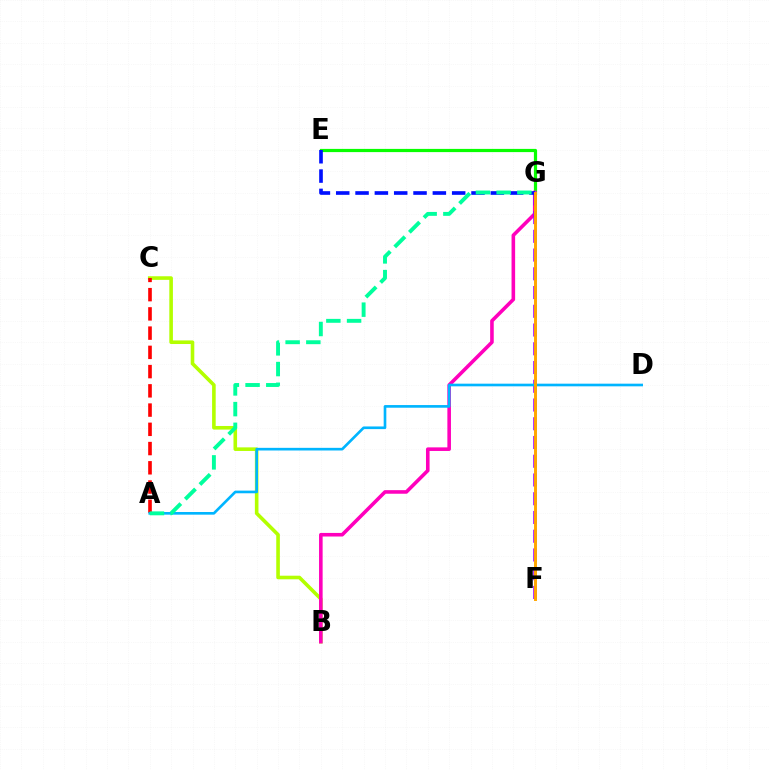{('E', 'G'): [{'color': '#08ff00', 'line_style': 'solid', 'thickness': 2.3}, {'color': '#0010ff', 'line_style': 'dashed', 'thickness': 2.63}], ('B', 'C'): [{'color': '#b3ff00', 'line_style': 'solid', 'thickness': 2.59}], ('B', 'G'): [{'color': '#ff00bd', 'line_style': 'solid', 'thickness': 2.58}], ('A', 'C'): [{'color': '#ff0000', 'line_style': 'dashed', 'thickness': 2.61}], ('F', 'G'): [{'color': '#9b00ff', 'line_style': 'dashed', 'thickness': 2.55}, {'color': '#ffa500', 'line_style': 'solid', 'thickness': 2.11}], ('A', 'D'): [{'color': '#00b5ff', 'line_style': 'solid', 'thickness': 1.91}], ('A', 'G'): [{'color': '#00ff9d', 'line_style': 'dashed', 'thickness': 2.81}]}